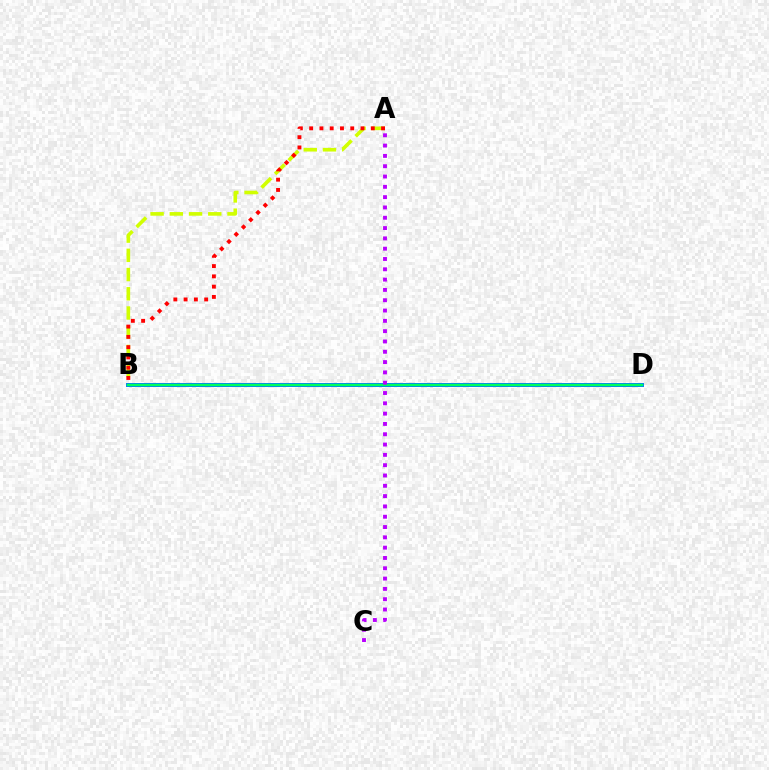{('A', 'B'): [{'color': '#d1ff00', 'line_style': 'dashed', 'thickness': 2.61}, {'color': '#ff0000', 'line_style': 'dotted', 'thickness': 2.79}], ('B', 'D'): [{'color': '#0074ff', 'line_style': 'solid', 'thickness': 2.83}, {'color': '#00ff5c', 'line_style': 'solid', 'thickness': 1.76}], ('A', 'C'): [{'color': '#b900ff', 'line_style': 'dotted', 'thickness': 2.8}]}